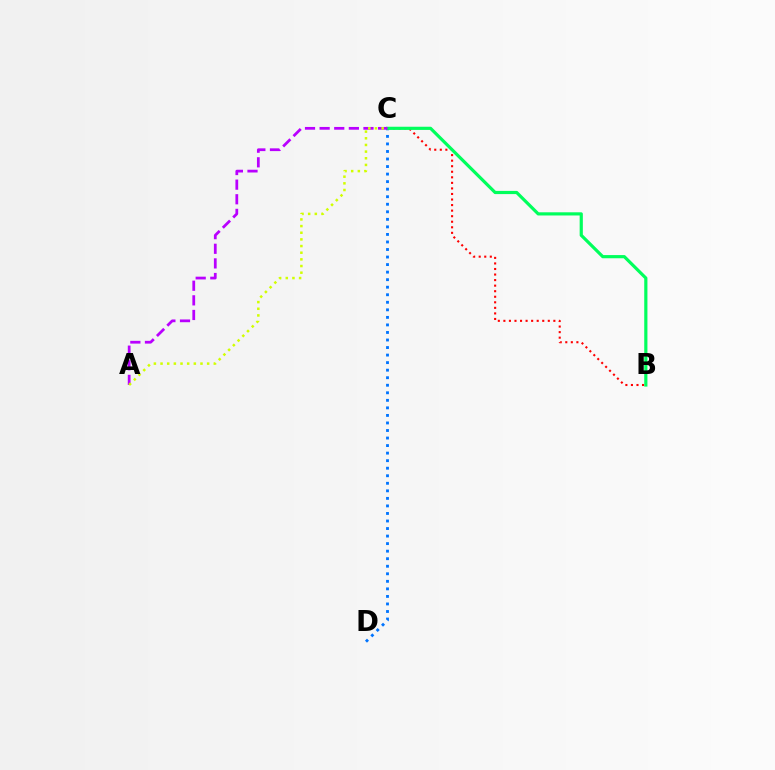{('C', 'D'): [{'color': '#0074ff', 'line_style': 'dotted', 'thickness': 2.05}], ('B', 'C'): [{'color': '#ff0000', 'line_style': 'dotted', 'thickness': 1.51}, {'color': '#00ff5c', 'line_style': 'solid', 'thickness': 2.29}], ('A', 'C'): [{'color': '#b900ff', 'line_style': 'dashed', 'thickness': 1.99}, {'color': '#d1ff00', 'line_style': 'dotted', 'thickness': 1.81}]}